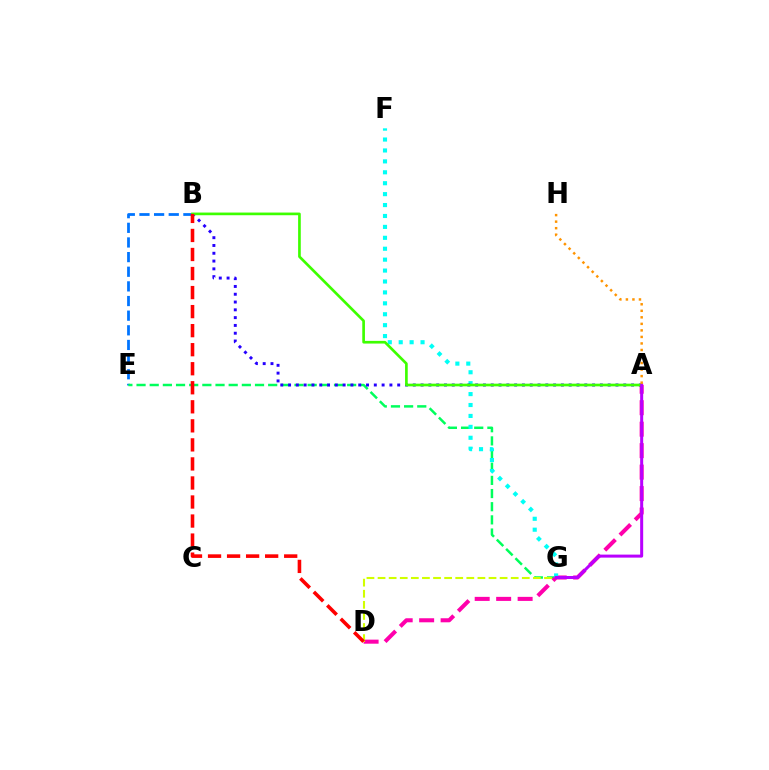{('B', 'E'): [{'color': '#0074ff', 'line_style': 'dashed', 'thickness': 1.99}], ('E', 'G'): [{'color': '#00ff5c', 'line_style': 'dashed', 'thickness': 1.79}], ('A', 'D'): [{'color': '#ff00ac', 'line_style': 'dashed', 'thickness': 2.92}], ('F', 'G'): [{'color': '#00fff6', 'line_style': 'dotted', 'thickness': 2.97}], ('A', 'B'): [{'color': '#2500ff', 'line_style': 'dotted', 'thickness': 2.12}, {'color': '#3dff00', 'line_style': 'solid', 'thickness': 1.92}], ('D', 'G'): [{'color': '#d1ff00', 'line_style': 'dashed', 'thickness': 1.51}], ('A', 'G'): [{'color': '#b900ff', 'line_style': 'solid', 'thickness': 2.17}], ('B', 'D'): [{'color': '#ff0000', 'line_style': 'dashed', 'thickness': 2.59}], ('A', 'H'): [{'color': '#ff9400', 'line_style': 'dotted', 'thickness': 1.77}]}